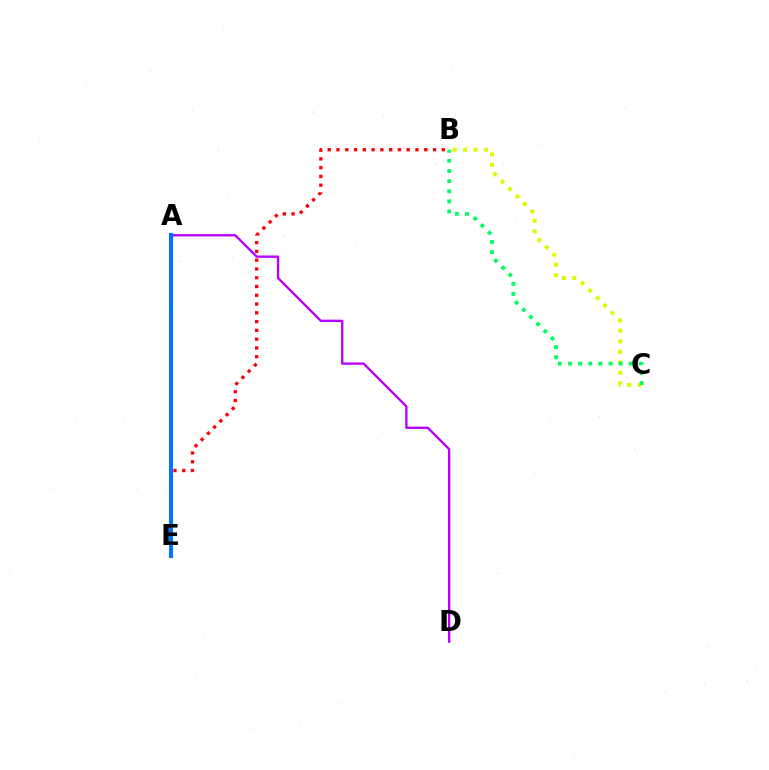{('A', 'D'): [{'color': '#b900ff', 'line_style': 'solid', 'thickness': 1.68}], ('B', 'C'): [{'color': '#d1ff00', 'line_style': 'dotted', 'thickness': 2.86}, {'color': '#00ff5c', 'line_style': 'dotted', 'thickness': 2.75}], ('B', 'E'): [{'color': '#ff0000', 'line_style': 'dotted', 'thickness': 2.38}], ('A', 'E'): [{'color': '#0074ff', 'line_style': 'solid', 'thickness': 2.91}]}